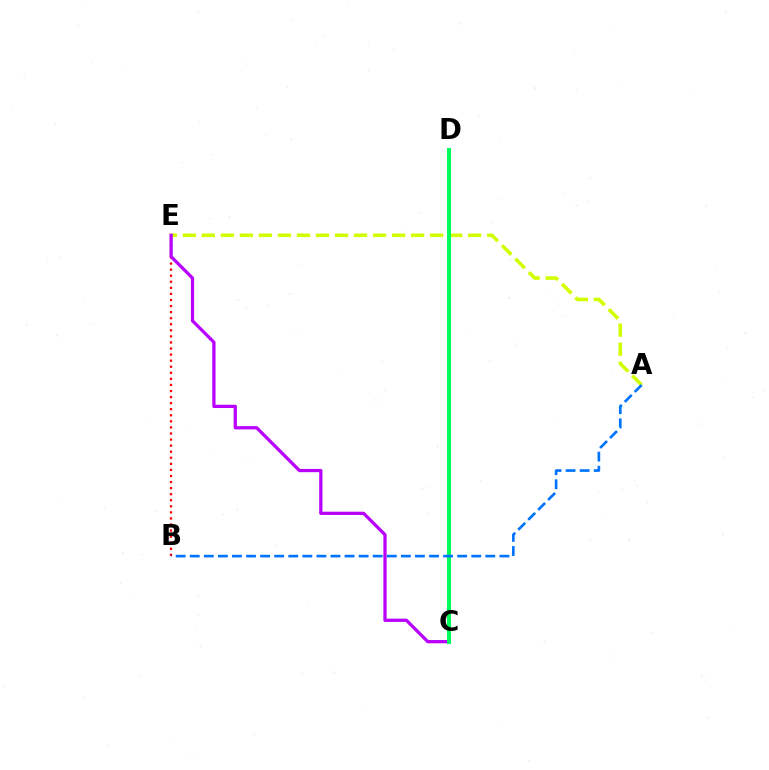{('B', 'E'): [{'color': '#ff0000', 'line_style': 'dotted', 'thickness': 1.65}], ('A', 'E'): [{'color': '#d1ff00', 'line_style': 'dashed', 'thickness': 2.59}], ('C', 'E'): [{'color': '#b900ff', 'line_style': 'solid', 'thickness': 2.34}], ('C', 'D'): [{'color': '#00ff5c', 'line_style': 'solid', 'thickness': 2.89}], ('A', 'B'): [{'color': '#0074ff', 'line_style': 'dashed', 'thickness': 1.91}]}